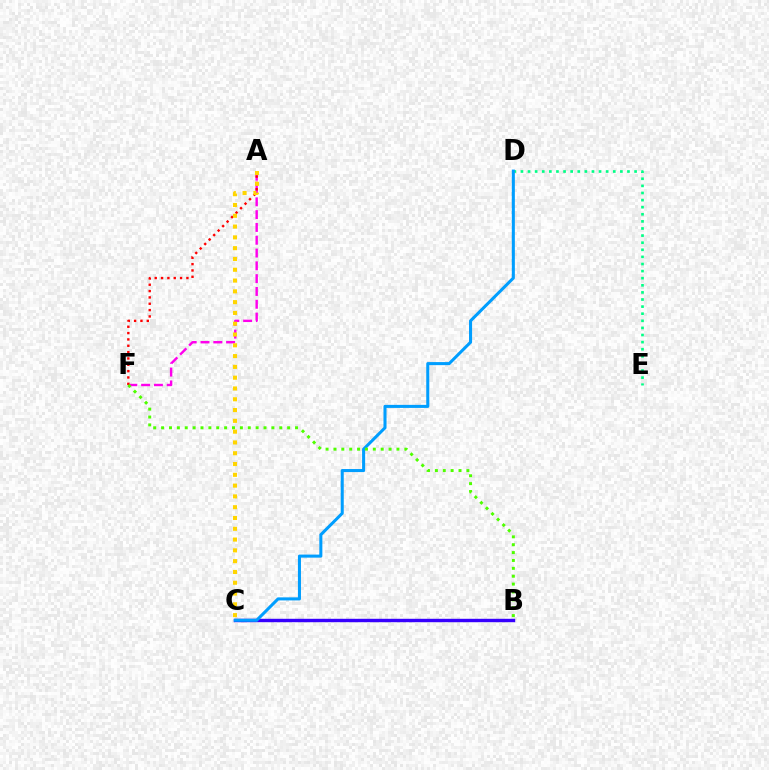{('A', 'F'): [{'color': '#ff00ed', 'line_style': 'dashed', 'thickness': 1.74}, {'color': '#ff0000', 'line_style': 'dotted', 'thickness': 1.72}], ('D', 'E'): [{'color': '#00ff86', 'line_style': 'dotted', 'thickness': 1.93}], ('B', 'C'): [{'color': '#3700ff', 'line_style': 'solid', 'thickness': 2.46}], ('C', 'D'): [{'color': '#009eff', 'line_style': 'solid', 'thickness': 2.19}], ('B', 'F'): [{'color': '#4fff00', 'line_style': 'dotted', 'thickness': 2.14}], ('A', 'C'): [{'color': '#ffd500', 'line_style': 'dotted', 'thickness': 2.93}]}